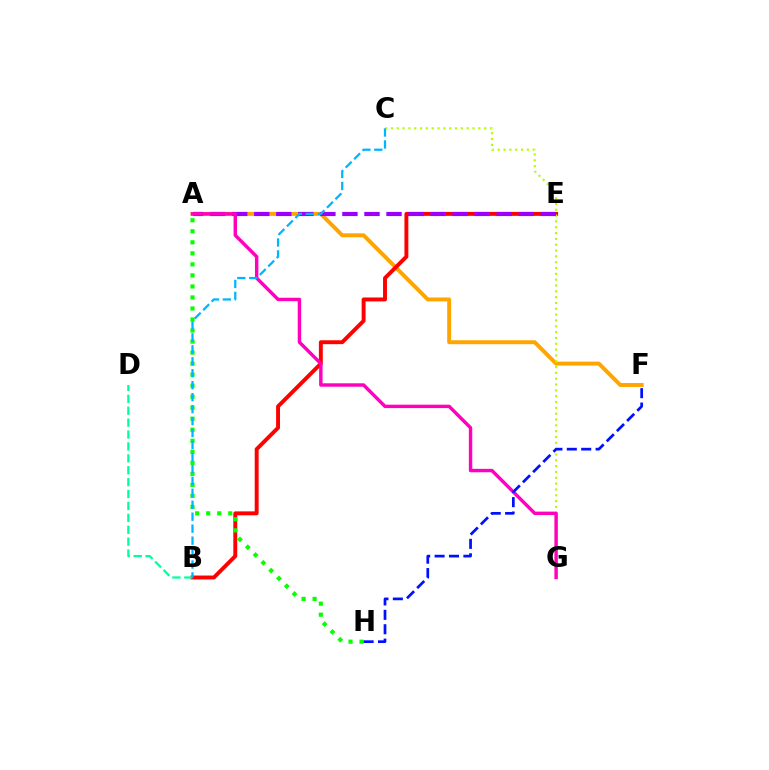{('A', 'F'): [{'color': '#ffa500', 'line_style': 'solid', 'thickness': 2.84}], ('B', 'E'): [{'color': '#ff0000', 'line_style': 'solid', 'thickness': 2.82}], ('C', 'G'): [{'color': '#b3ff00', 'line_style': 'dotted', 'thickness': 1.58}], ('A', 'E'): [{'color': '#9b00ff', 'line_style': 'dashed', 'thickness': 2.99}], ('A', 'H'): [{'color': '#08ff00', 'line_style': 'dotted', 'thickness': 3.0}], ('A', 'G'): [{'color': '#ff00bd', 'line_style': 'solid', 'thickness': 2.46}], ('B', 'D'): [{'color': '#00ff9d', 'line_style': 'dashed', 'thickness': 1.62}], ('B', 'C'): [{'color': '#00b5ff', 'line_style': 'dashed', 'thickness': 1.62}], ('F', 'H'): [{'color': '#0010ff', 'line_style': 'dashed', 'thickness': 1.96}]}